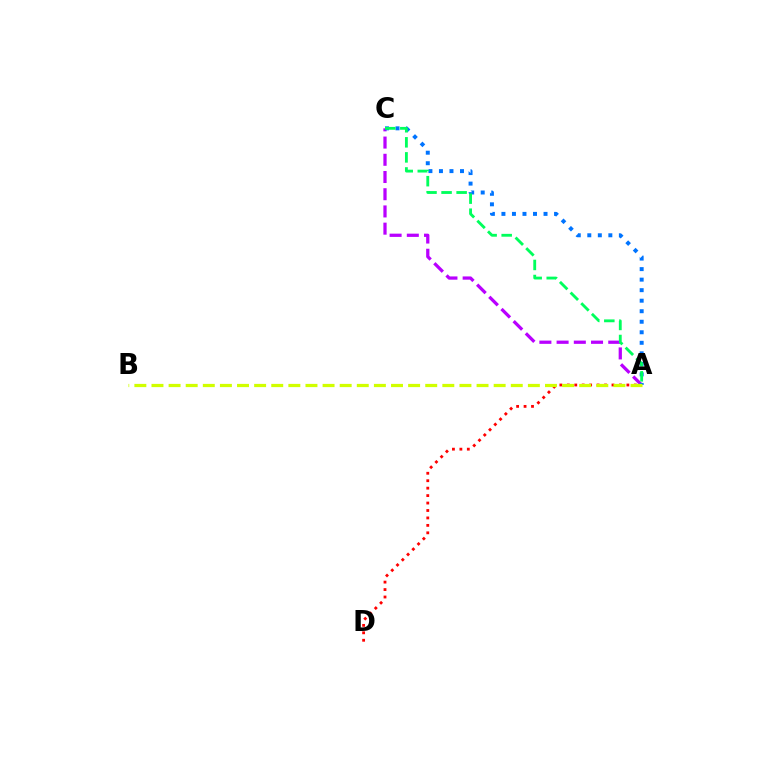{('A', 'D'): [{'color': '#ff0000', 'line_style': 'dotted', 'thickness': 2.02}], ('A', 'C'): [{'color': '#b900ff', 'line_style': 'dashed', 'thickness': 2.34}, {'color': '#0074ff', 'line_style': 'dotted', 'thickness': 2.86}, {'color': '#00ff5c', 'line_style': 'dashed', 'thickness': 2.05}], ('A', 'B'): [{'color': '#d1ff00', 'line_style': 'dashed', 'thickness': 2.32}]}